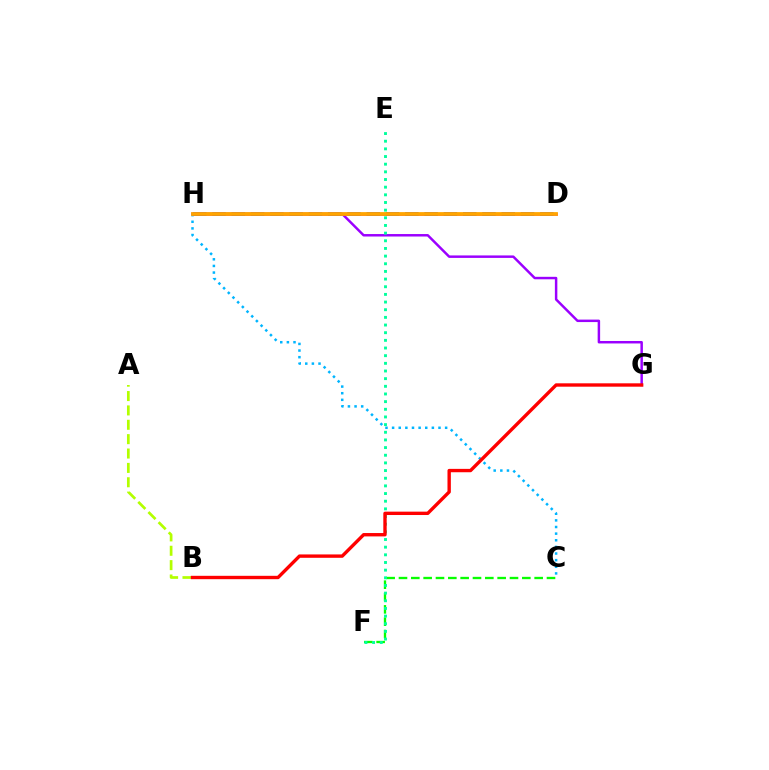{('C', 'F'): [{'color': '#08ff00', 'line_style': 'dashed', 'thickness': 1.68}], ('C', 'H'): [{'color': '#00b5ff', 'line_style': 'dotted', 'thickness': 1.8}], ('A', 'B'): [{'color': '#b3ff00', 'line_style': 'dashed', 'thickness': 1.95}], ('D', 'H'): [{'color': '#ff00bd', 'line_style': 'solid', 'thickness': 1.9}, {'color': '#0010ff', 'line_style': 'dashed', 'thickness': 2.62}, {'color': '#ffa500', 'line_style': 'solid', 'thickness': 2.72}], ('G', 'H'): [{'color': '#9b00ff', 'line_style': 'solid', 'thickness': 1.78}], ('E', 'F'): [{'color': '#00ff9d', 'line_style': 'dotted', 'thickness': 2.08}], ('B', 'G'): [{'color': '#ff0000', 'line_style': 'solid', 'thickness': 2.43}]}